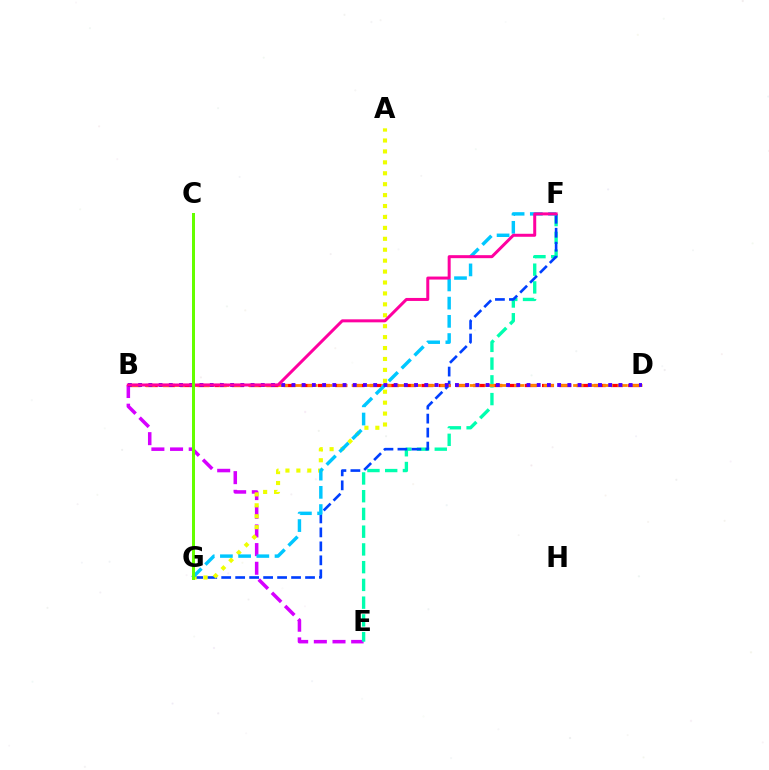{('C', 'G'): [{'color': '#00ff27', 'line_style': 'solid', 'thickness': 2.11}, {'color': '#66ff00', 'line_style': 'solid', 'thickness': 2.13}], ('B', 'D'): [{'color': '#ff0000', 'line_style': 'dashed', 'thickness': 2.34}, {'color': '#ff8800', 'line_style': 'dashed', 'thickness': 2.01}, {'color': '#4f00ff', 'line_style': 'dotted', 'thickness': 2.78}], ('B', 'E'): [{'color': '#d600ff', 'line_style': 'dashed', 'thickness': 2.54}], ('E', 'F'): [{'color': '#00ffaf', 'line_style': 'dashed', 'thickness': 2.41}], ('F', 'G'): [{'color': '#003fff', 'line_style': 'dashed', 'thickness': 1.9}, {'color': '#00c7ff', 'line_style': 'dashed', 'thickness': 2.47}], ('A', 'G'): [{'color': '#eeff00', 'line_style': 'dotted', 'thickness': 2.97}], ('B', 'F'): [{'color': '#ff00a0', 'line_style': 'solid', 'thickness': 2.16}]}